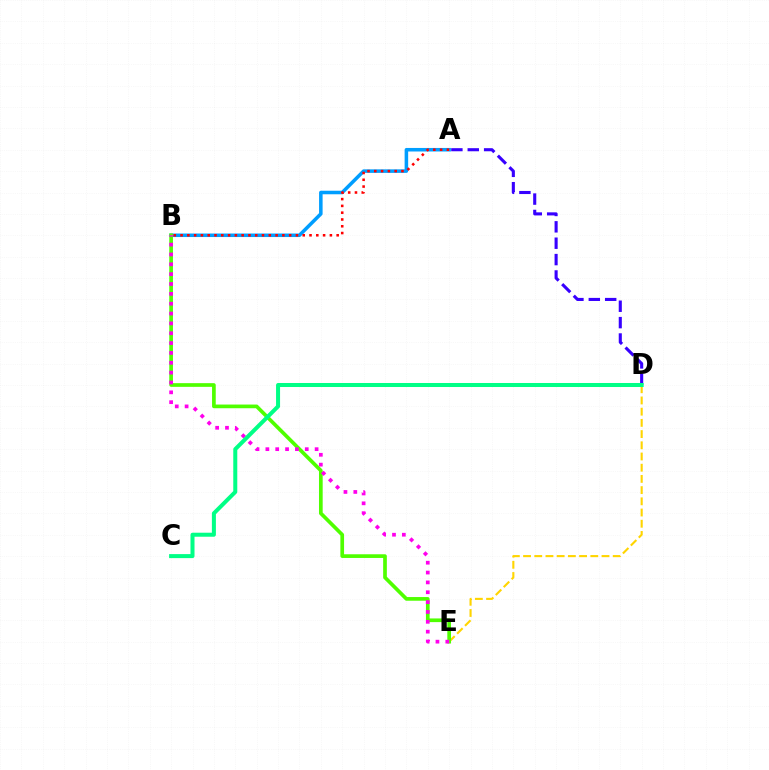{('D', 'E'): [{'color': '#ffd500', 'line_style': 'dashed', 'thickness': 1.52}], ('A', 'B'): [{'color': '#009eff', 'line_style': 'solid', 'thickness': 2.55}, {'color': '#ff0000', 'line_style': 'dotted', 'thickness': 1.84}], ('A', 'D'): [{'color': '#3700ff', 'line_style': 'dashed', 'thickness': 2.23}], ('B', 'E'): [{'color': '#4fff00', 'line_style': 'solid', 'thickness': 2.66}, {'color': '#ff00ed', 'line_style': 'dotted', 'thickness': 2.68}], ('C', 'D'): [{'color': '#00ff86', 'line_style': 'solid', 'thickness': 2.89}]}